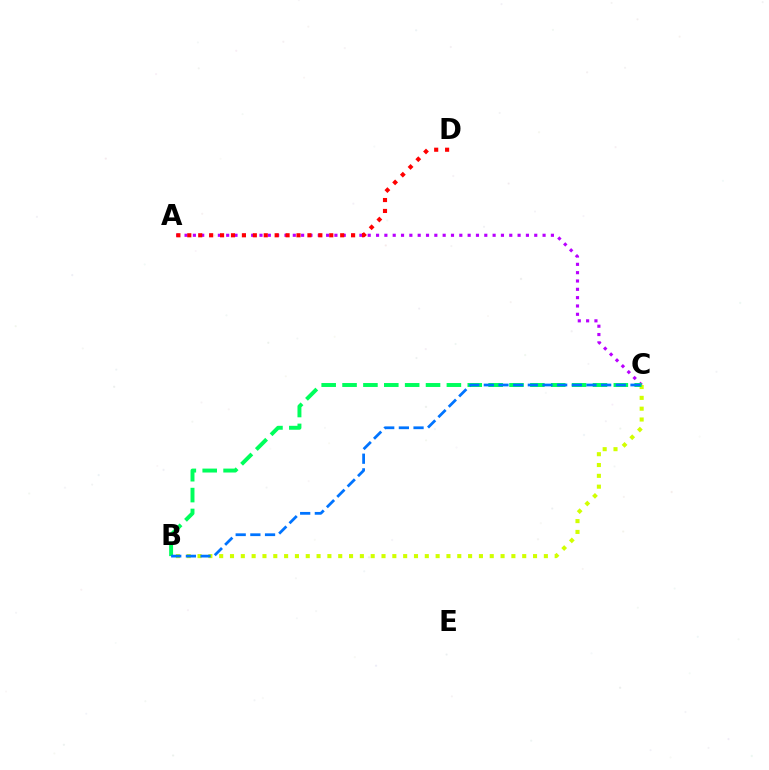{('B', 'C'): [{'color': '#d1ff00', 'line_style': 'dotted', 'thickness': 2.94}, {'color': '#00ff5c', 'line_style': 'dashed', 'thickness': 2.83}, {'color': '#0074ff', 'line_style': 'dashed', 'thickness': 1.99}], ('A', 'C'): [{'color': '#b900ff', 'line_style': 'dotted', 'thickness': 2.26}], ('A', 'D'): [{'color': '#ff0000', 'line_style': 'dotted', 'thickness': 2.97}]}